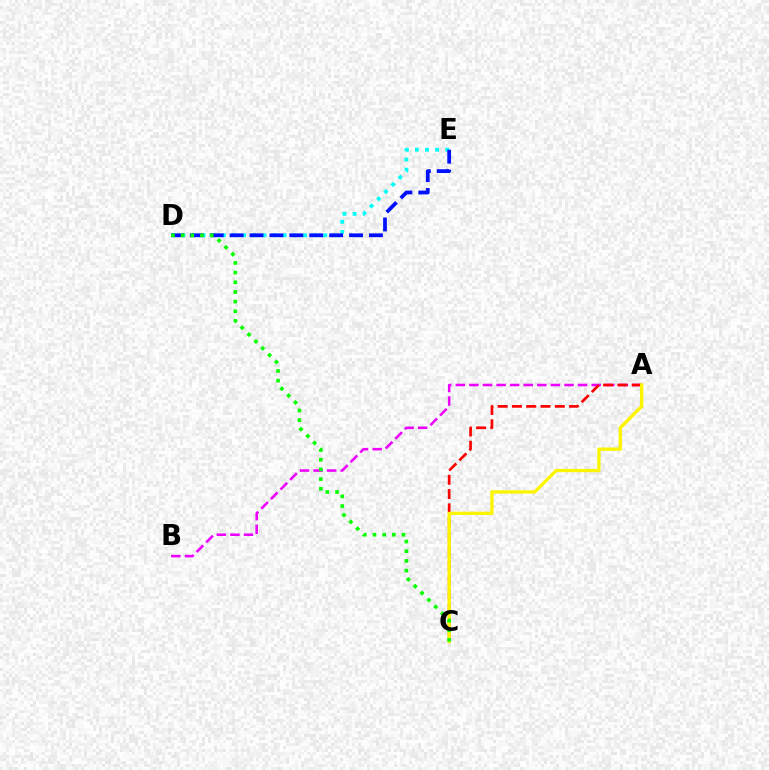{('A', 'B'): [{'color': '#ee00ff', 'line_style': 'dashed', 'thickness': 1.85}], ('D', 'E'): [{'color': '#00fff6', 'line_style': 'dotted', 'thickness': 2.75}, {'color': '#0010ff', 'line_style': 'dashed', 'thickness': 2.7}], ('A', 'C'): [{'color': '#ff0000', 'line_style': 'dashed', 'thickness': 1.94}, {'color': '#fcf500', 'line_style': 'solid', 'thickness': 2.38}], ('C', 'D'): [{'color': '#08ff00', 'line_style': 'dotted', 'thickness': 2.63}]}